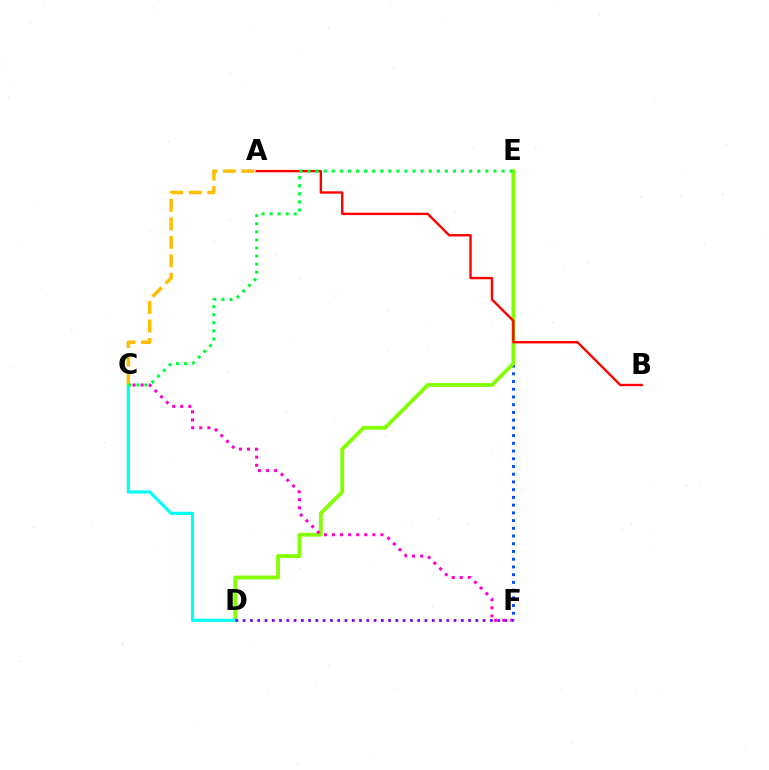{('E', 'F'): [{'color': '#004bff', 'line_style': 'dotted', 'thickness': 2.1}], ('D', 'E'): [{'color': '#84ff00', 'line_style': 'solid', 'thickness': 2.75}], ('C', 'D'): [{'color': '#00fff6', 'line_style': 'solid', 'thickness': 2.23}], ('A', 'B'): [{'color': '#ff0000', 'line_style': 'solid', 'thickness': 1.71}], ('A', 'C'): [{'color': '#ffbd00', 'line_style': 'dashed', 'thickness': 2.51}], ('C', 'E'): [{'color': '#00ff39', 'line_style': 'dotted', 'thickness': 2.2}], ('C', 'F'): [{'color': '#ff00cf', 'line_style': 'dotted', 'thickness': 2.2}], ('D', 'F'): [{'color': '#7200ff', 'line_style': 'dotted', 'thickness': 1.98}]}